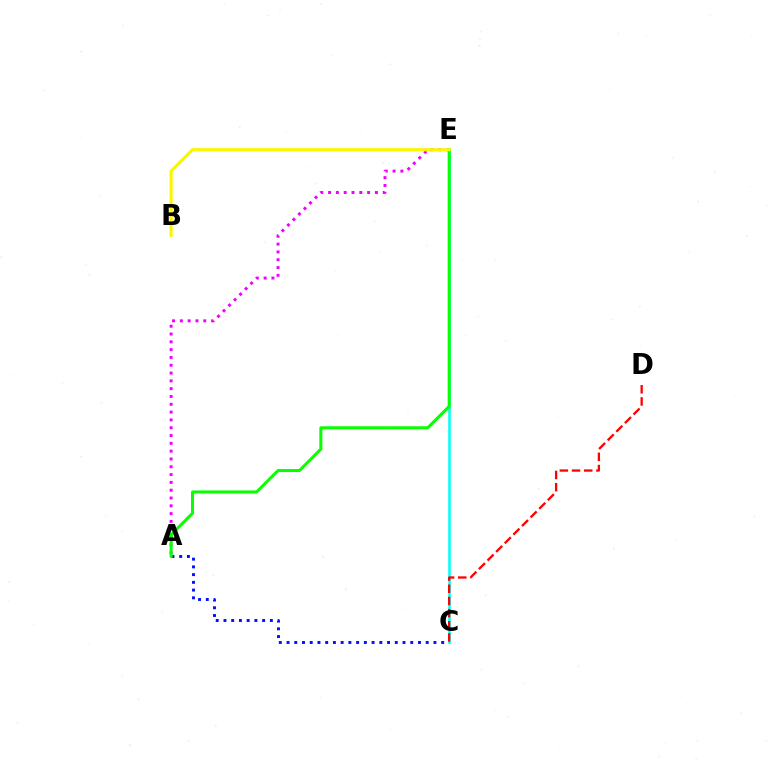{('A', 'C'): [{'color': '#0010ff', 'line_style': 'dotted', 'thickness': 2.1}], ('C', 'E'): [{'color': '#00fff6', 'line_style': 'solid', 'thickness': 1.83}], ('A', 'E'): [{'color': '#ee00ff', 'line_style': 'dotted', 'thickness': 2.12}, {'color': '#08ff00', 'line_style': 'solid', 'thickness': 2.18}], ('B', 'E'): [{'color': '#fcf500', 'line_style': 'solid', 'thickness': 2.25}], ('C', 'D'): [{'color': '#ff0000', 'line_style': 'dashed', 'thickness': 1.66}]}